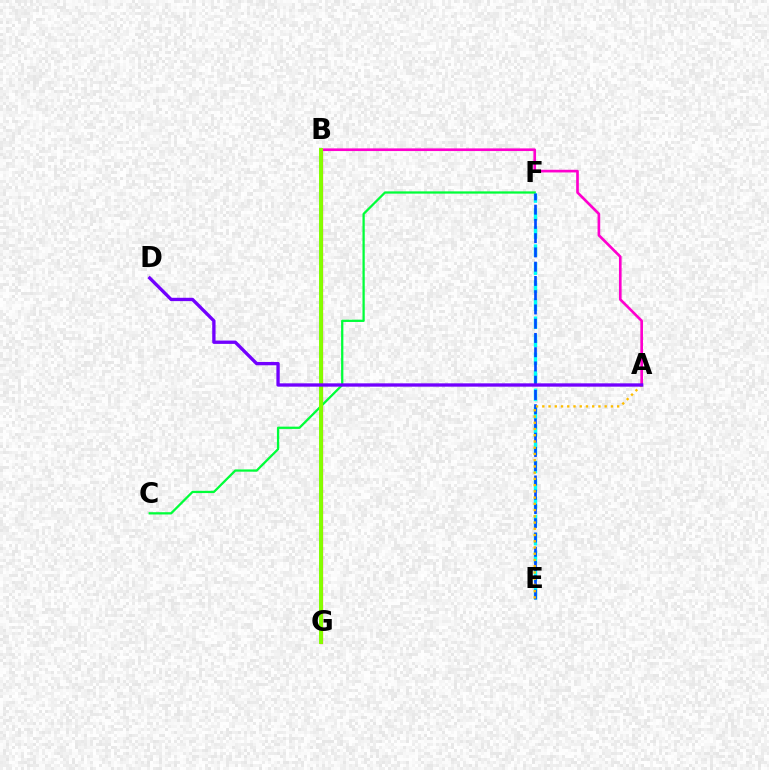{('E', 'F'): [{'color': '#00fff6', 'line_style': 'dashed', 'thickness': 2.45}, {'color': '#004bff', 'line_style': 'dashed', 'thickness': 1.94}], ('B', 'G'): [{'color': '#ff0000', 'line_style': 'solid', 'thickness': 2.31}, {'color': '#84ff00', 'line_style': 'solid', 'thickness': 2.84}], ('A', 'B'): [{'color': '#ff00cf', 'line_style': 'solid', 'thickness': 1.91}], ('C', 'F'): [{'color': '#00ff39', 'line_style': 'solid', 'thickness': 1.63}], ('A', 'E'): [{'color': '#ffbd00', 'line_style': 'dotted', 'thickness': 1.69}], ('A', 'D'): [{'color': '#7200ff', 'line_style': 'solid', 'thickness': 2.4}]}